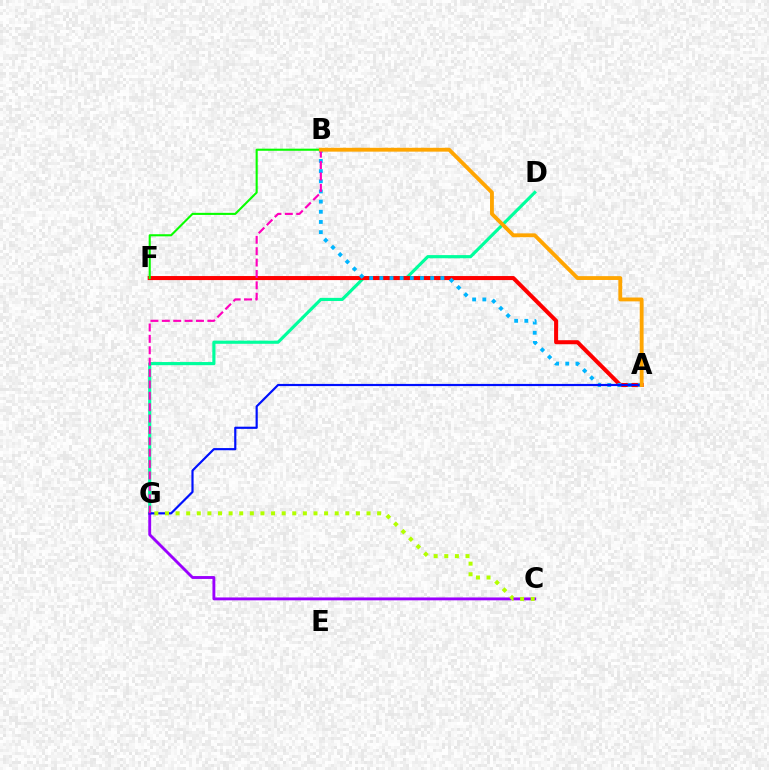{('D', 'G'): [{'color': '#00ff9d', 'line_style': 'solid', 'thickness': 2.26}], ('A', 'F'): [{'color': '#ff0000', 'line_style': 'solid', 'thickness': 2.91}], ('C', 'G'): [{'color': '#9b00ff', 'line_style': 'solid', 'thickness': 2.07}, {'color': '#b3ff00', 'line_style': 'dotted', 'thickness': 2.88}], ('A', 'B'): [{'color': '#00b5ff', 'line_style': 'dotted', 'thickness': 2.76}, {'color': '#ffa500', 'line_style': 'solid', 'thickness': 2.77}], ('A', 'G'): [{'color': '#0010ff', 'line_style': 'solid', 'thickness': 1.57}], ('B', 'G'): [{'color': '#ff00bd', 'line_style': 'dashed', 'thickness': 1.55}], ('B', 'F'): [{'color': '#08ff00', 'line_style': 'solid', 'thickness': 1.51}]}